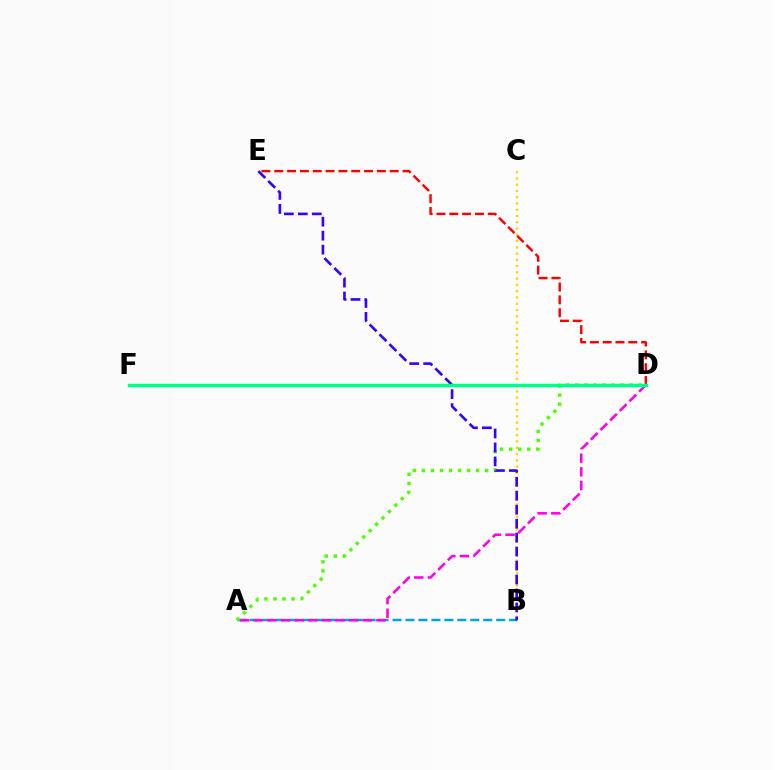{('A', 'B'): [{'color': '#009eff', 'line_style': 'dashed', 'thickness': 1.76}], ('A', 'D'): [{'color': '#4fff00', 'line_style': 'dotted', 'thickness': 2.46}, {'color': '#ff00ed', 'line_style': 'dashed', 'thickness': 1.85}], ('B', 'C'): [{'color': '#ffd500', 'line_style': 'dotted', 'thickness': 1.7}], ('D', 'E'): [{'color': '#ff0000', 'line_style': 'dashed', 'thickness': 1.74}], ('B', 'E'): [{'color': '#3700ff', 'line_style': 'dashed', 'thickness': 1.9}], ('D', 'F'): [{'color': '#00ff86', 'line_style': 'solid', 'thickness': 2.47}]}